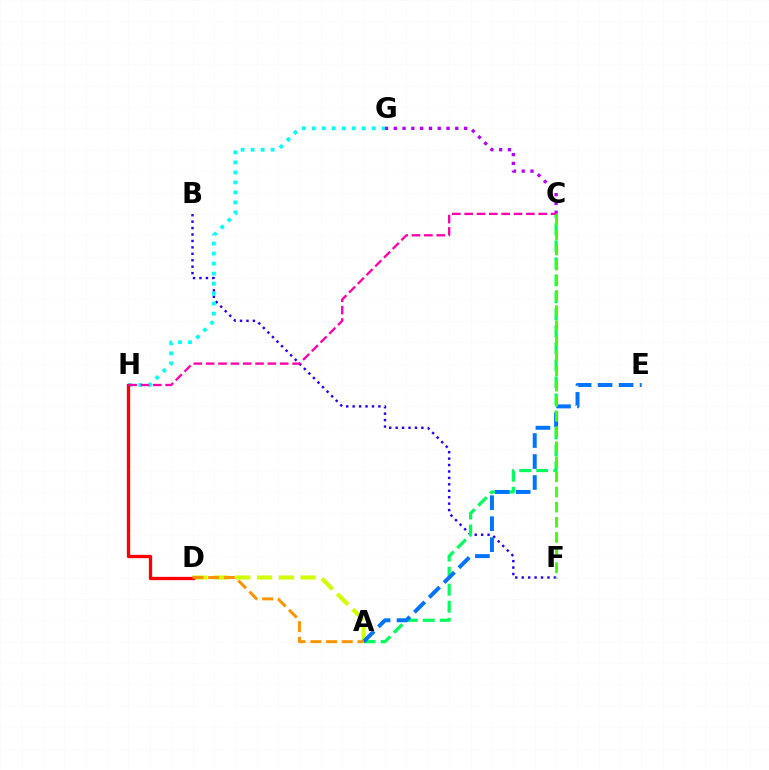{('B', 'F'): [{'color': '#2500ff', 'line_style': 'dotted', 'thickness': 1.75}], ('C', 'G'): [{'color': '#b900ff', 'line_style': 'dotted', 'thickness': 2.39}], ('A', 'C'): [{'color': '#00ff5c', 'line_style': 'dashed', 'thickness': 2.31}], ('A', 'D'): [{'color': '#d1ff00', 'line_style': 'dashed', 'thickness': 2.96}, {'color': '#ff9400', 'line_style': 'dashed', 'thickness': 2.13}], ('G', 'H'): [{'color': '#00fff6', 'line_style': 'dotted', 'thickness': 2.72}], ('D', 'H'): [{'color': '#ff0000', 'line_style': 'solid', 'thickness': 2.38}], ('A', 'E'): [{'color': '#0074ff', 'line_style': 'dashed', 'thickness': 2.85}], ('C', 'H'): [{'color': '#ff00ac', 'line_style': 'dashed', 'thickness': 1.68}], ('C', 'F'): [{'color': '#3dff00', 'line_style': 'dashed', 'thickness': 2.05}]}